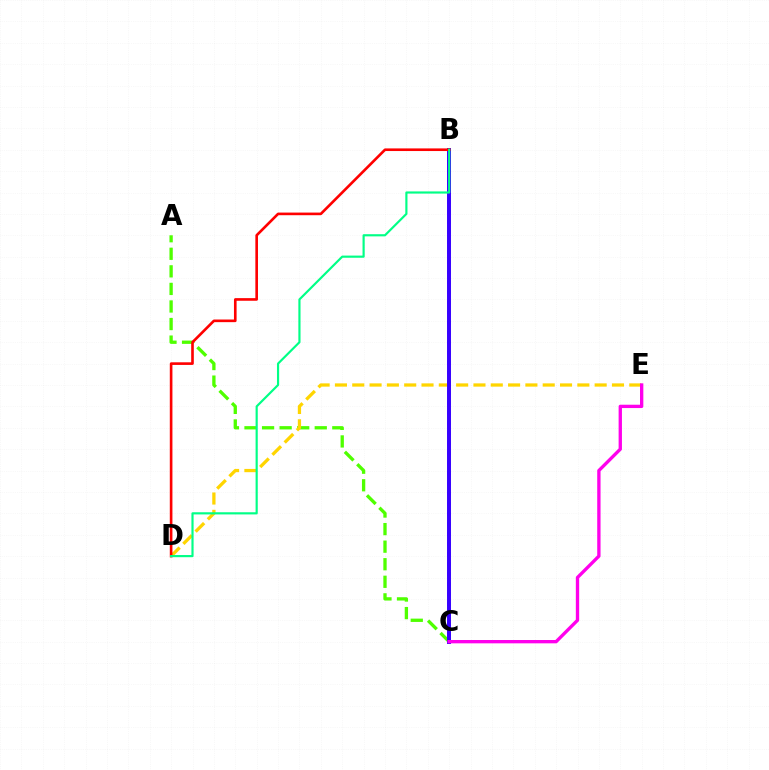{('A', 'C'): [{'color': '#4fff00', 'line_style': 'dashed', 'thickness': 2.39}], ('B', 'C'): [{'color': '#009eff', 'line_style': 'dotted', 'thickness': 2.73}, {'color': '#3700ff', 'line_style': 'solid', 'thickness': 2.85}], ('D', 'E'): [{'color': '#ffd500', 'line_style': 'dashed', 'thickness': 2.35}], ('B', 'D'): [{'color': '#ff0000', 'line_style': 'solid', 'thickness': 1.9}, {'color': '#00ff86', 'line_style': 'solid', 'thickness': 1.56}], ('C', 'E'): [{'color': '#ff00ed', 'line_style': 'solid', 'thickness': 2.4}]}